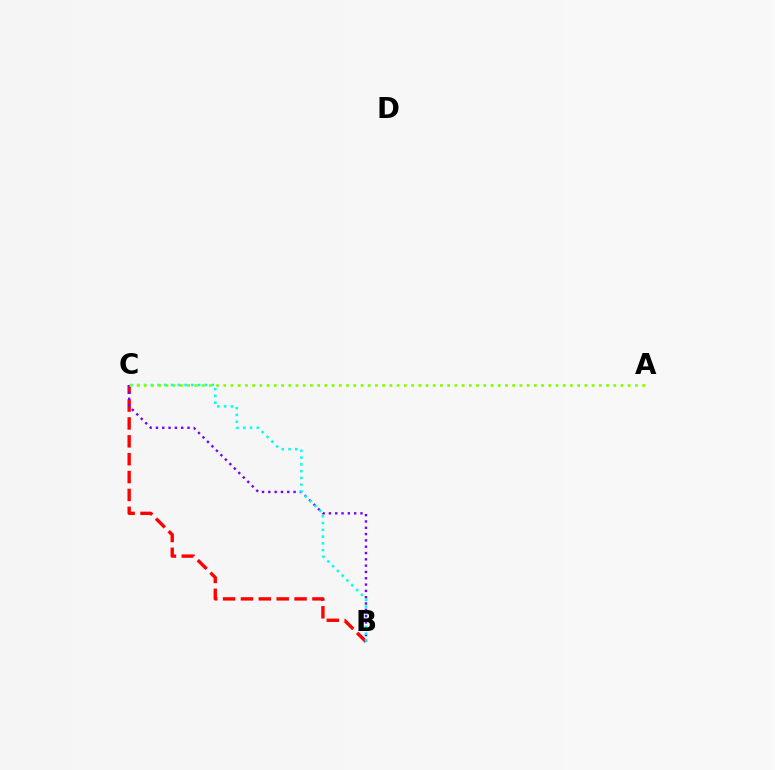{('B', 'C'): [{'color': '#ff0000', 'line_style': 'dashed', 'thickness': 2.43}, {'color': '#7200ff', 'line_style': 'dotted', 'thickness': 1.71}, {'color': '#00fff6', 'line_style': 'dotted', 'thickness': 1.84}], ('A', 'C'): [{'color': '#84ff00', 'line_style': 'dotted', 'thickness': 1.96}]}